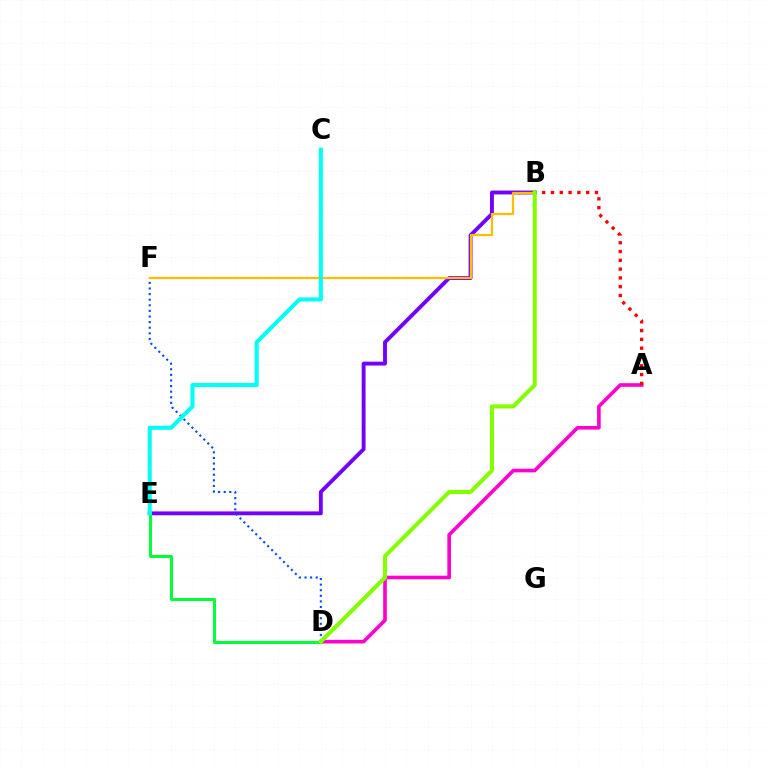{('B', 'E'): [{'color': '#7200ff', 'line_style': 'solid', 'thickness': 2.78}], ('A', 'D'): [{'color': '#ff00cf', 'line_style': 'solid', 'thickness': 2.61}], ('A', 'B'): [{'color': '#ff0000', 'line_style': 'dotted', 'thickness': 2.39}], ('D', 'E'): [{'color': '#00ff39', 'line_style': 'solid', 'thickness': 2.15}], ('D', 'F'): [{'color': '#004bff', 'line_style': 'dotted', 'thickness': 1.52}], ('B', 'F'): [{'color': '#ffbd00', 'line_style': 'solid', 'thickness': 1.61}], ('B', 'D'): [{'color': '#84ff00', 'line_style': 'solid', 'thickness': 2.94}], ('C', 'E'): [{'color': '#00fff6', 'line_style': 'solid', 'thickness': 2.93}]}